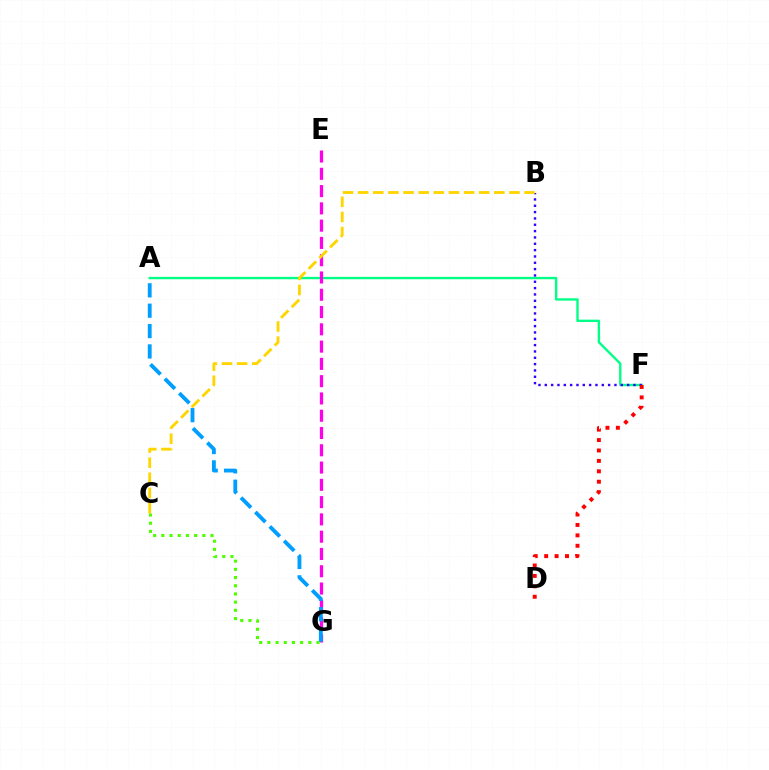{('A', 'F'): [{'color': '#00ff86', 'line_style': 'solid', 'thickness': 1.7}], ('E', 'G'): [{'color': '#ff00ed', 'line_style': 'dashed', 'thickness': 2.35}], ('B', 'F'): [{'color': '#3700ff', 'line_style': 'dotted', 'thickness': 1.72}], ('B', 'C'): [{'color': '#ffd500', 'line_style': 'dashed', 'thickness': 2.06}], ('C', 'G'): [{'color': '#4fff00', 'line_style': 'dotted', 'thickness': 2.23}], ('D', 'F'): [{'color': '#ff0000', 'line_style': 'dotted', 'thickness': 2.83}], ('A', 'G'): [{'color': '#009eff', 'line_style': 'dashed', 'thickness': 2.77}]}